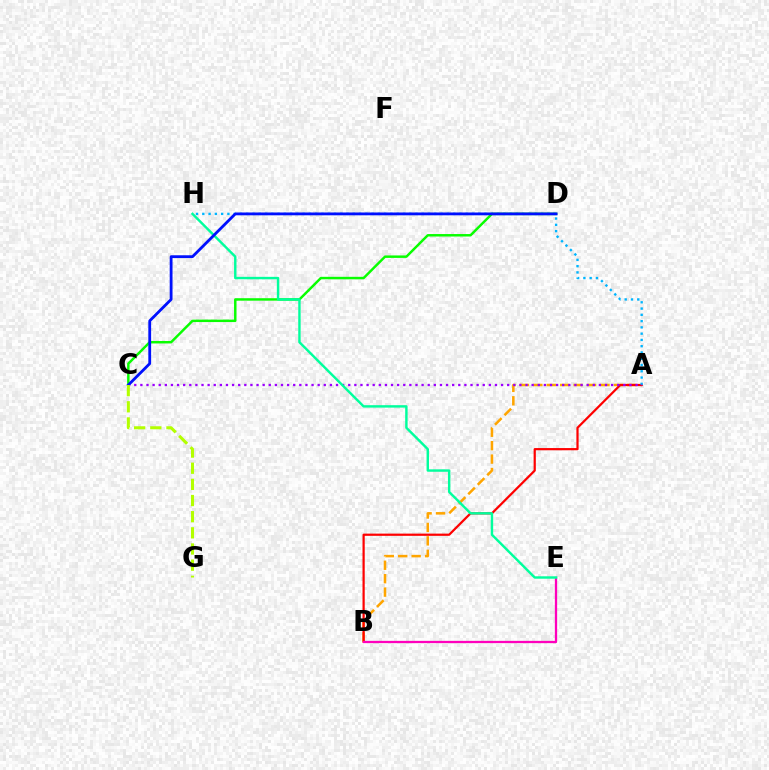{('A', 'B'): [{'color': '#ffa500', 'line_style': 'dashed', 'thickness': 1.82}, {'color': '#ff0000', 'line_style': 'solid', 'thickness': 1.6}], ('A', 'H'): [{'color': '#00b5ff', 'line_style': 'dotted', 'thickness': 1.7}], ('A', 'C'): [{'color': '#9b00ff', 'line_style': 'dotted', 'thickness': 1.66}], ('C', 'D'): [{'color': '#08ff00', 'line_style': 'solid', 'thickness': 1.77}, {'color': '#0010ff', 'line_style': 'solid', 'thickness': 2.02}], ('B', 'E'): [{'color': '#ff00bd', 'line_style': 'solid', 'thickness': 1.64}], ('E', 'H'): [{'color': '#00ff9d', 'line_style': 'solid', 'thickness': 1.74}], ('C', 'G'): [{'color': '#b3ff00', 'line_style': 'dashed', 'thickness': 2.19}]}